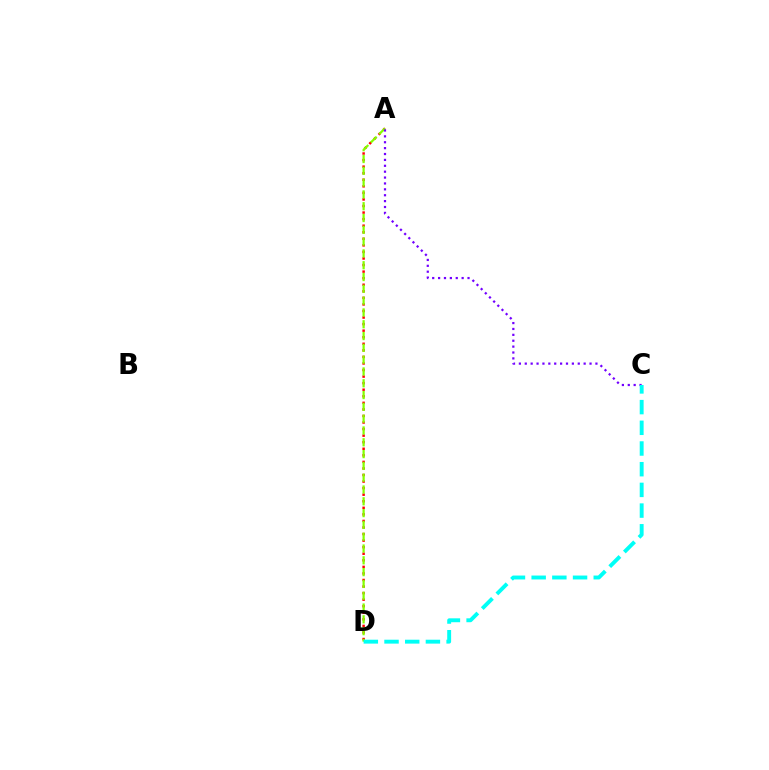{('A', 'D'): [{'color': '#ff0000', 'line_style': 'dotted', 'thickness': 1.78}, {'color': '#84ff00', 'line_style': 'dashed', 'thickness': 1.6}], ('A', 'C'): [{'color': '#7200ff', 'line_style': 'dotted', 'thickness': 1.6}], ('C', 'D'): [{'color': '#00fff6', 'line_style': 'dashed', 'thickness': 2.81}]}